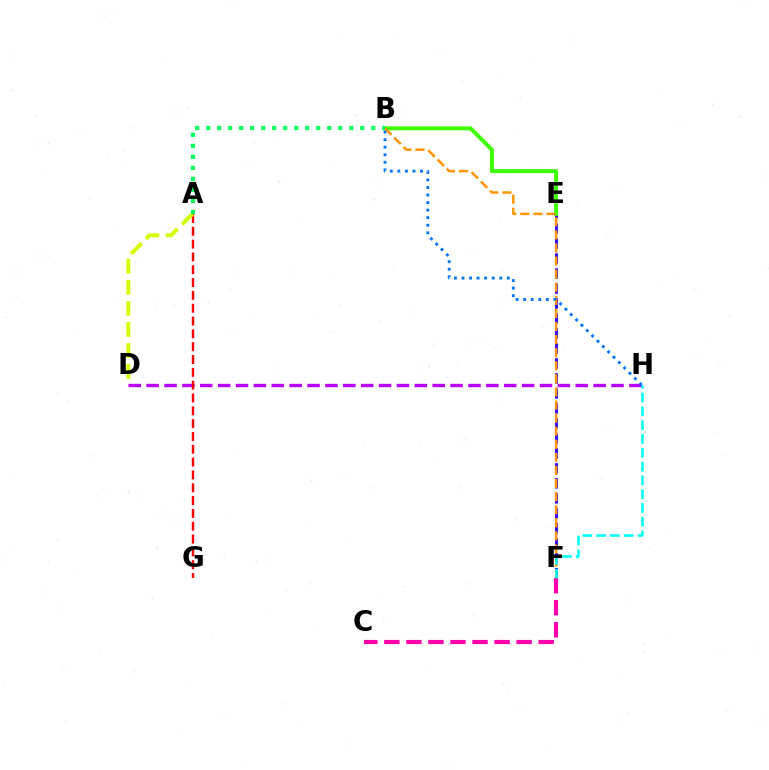{('E', 'F'): [{'color': '#2500ff', 'line_style': 'dashed', 'thickness': 2.04}], ('D', 'H'): [{'color': '#b900ff', 'line_style': 'dashed', 'thickness': 2.43}], ('B', 'E'): [{'color': '#3dff00', 'line_style': 'solid', 'thickness': 2.85}], ('A', 'G'): [{'color': '#ff0000', 'line_style': 'dashed', 'thickness': 1.74}], ('C', 'F'): [{'color': '#ff00ac', 'line_style': 'dashed', 'thickness': 2.99}], ('A', 'D'): [{'color': '#d1ff00', 'line_style': 'dashed', 'thickness': 2.86}], ('B', 'F'): [{'color': '#ff9400', 'line_style': 'dashed', 'thickness': 1.78}], ('B', 'H'): [{'color': '#0074ff', 'line_style': 'dotted', 'thickness': 2.05}], ('F', 'H'): [{'color': '#00fff6', 'line_style': 'dashed', 'thickness': 1.87}], ('A', 'B'): [{'color': '#00ff5c', 'line_style': 'dotted', 'thickness': 2.99}]}